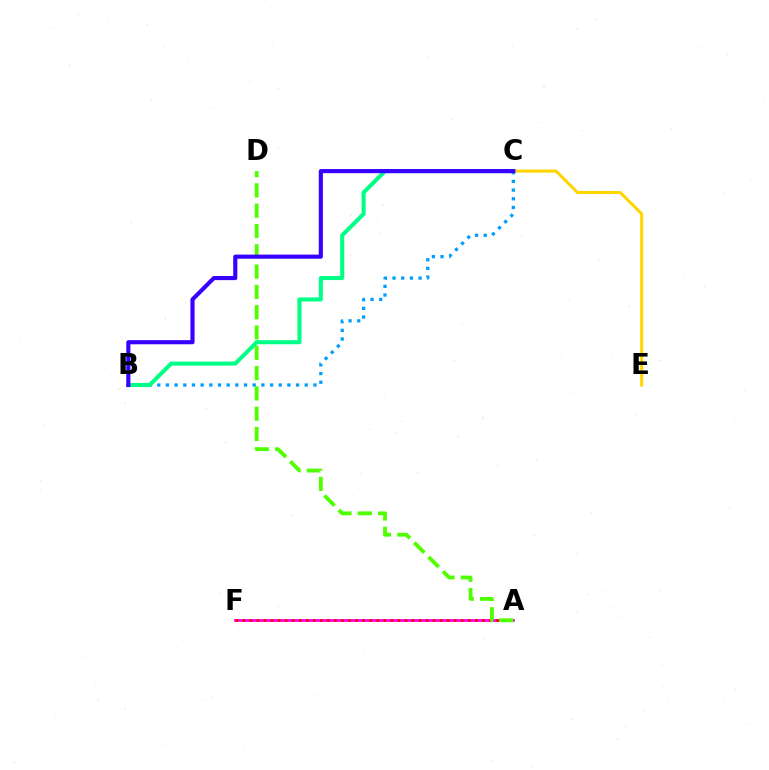{('B', 'C'): [{'color': '#009eff', 'line_style': 'dotted', 'thickness': 2.36}, {'color': '#00ff86', 'line_style': 'solid', 'thickness': 2.91}, {'color': '#3700ff', 'line_style': 'solid', 'thickness': 2.97}], ('A', 'F'): [{'color': '#ff00ed', 'line_style': 'solid', 'thickness': 1.97}, {'color': '#ff0000', 'line_style': 'dotted', 'thickness': 1.91}], ('A', 'D'): [{'color': '#4fff00', 'line_style': 'dashed', 'thickness': 2.76}], ('C', 'E'): [{'color': '#ffd500', 'line_style': 'solid', 'thickness': 2.19}]}